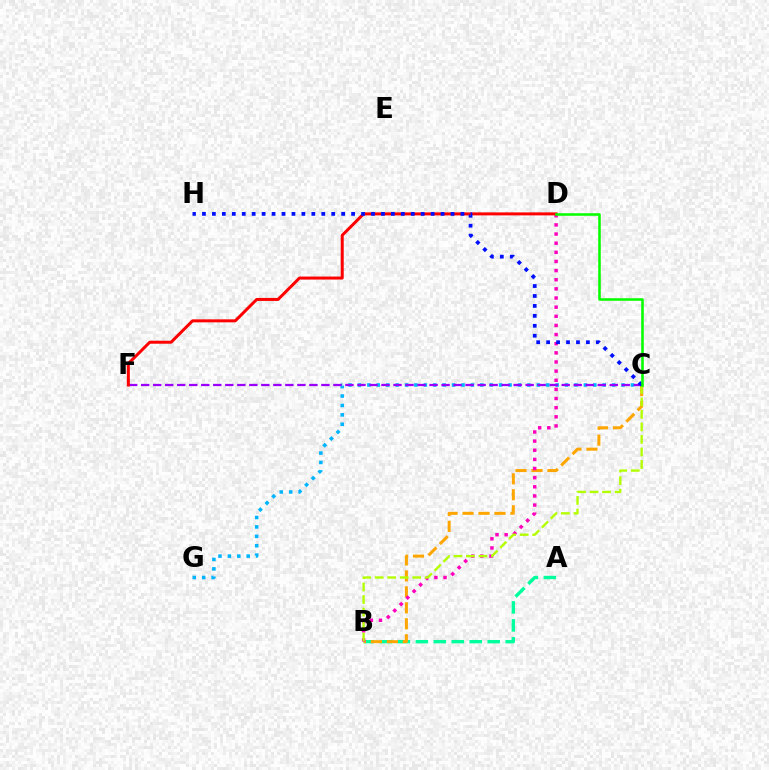{('A', 'B'): [{'color': '#00ff9d', 'line_style': 'dashed', 'thickness': 2.44}], ('C', 'G'): [{'color': '#00b5ff', 'line_style': 'dotted', 'thickness': 2.56}], ('B', 'C'): [{'color': '#ffa500', 'line_style': 'dashed', 'thickness': 2.17}, {'color': '#b3ff00', 'line_style': 'dashed', 'thickness': 1.7}], ('B', 'D'): [{'color': '#ff00bd', 'line_style': 'dotted', 'thickness': 2.48}], ('C', 'F'): [{'color': '#9b00ff', 'line_style': 'dashed', 'thickness': 1.63}], ('D', 'F'): [{'color': '#ff0000', 'line_style': 'solid', 'thickness': 2.16}], ('C', 'H'): [{'color': '#0010ff', 'line_style': 'dotted', 'thickness': 2.7}], ('C', 'D'): [{'color': '#08ff00', 'line_style': 'solid', 'thickness': 1.85}]}